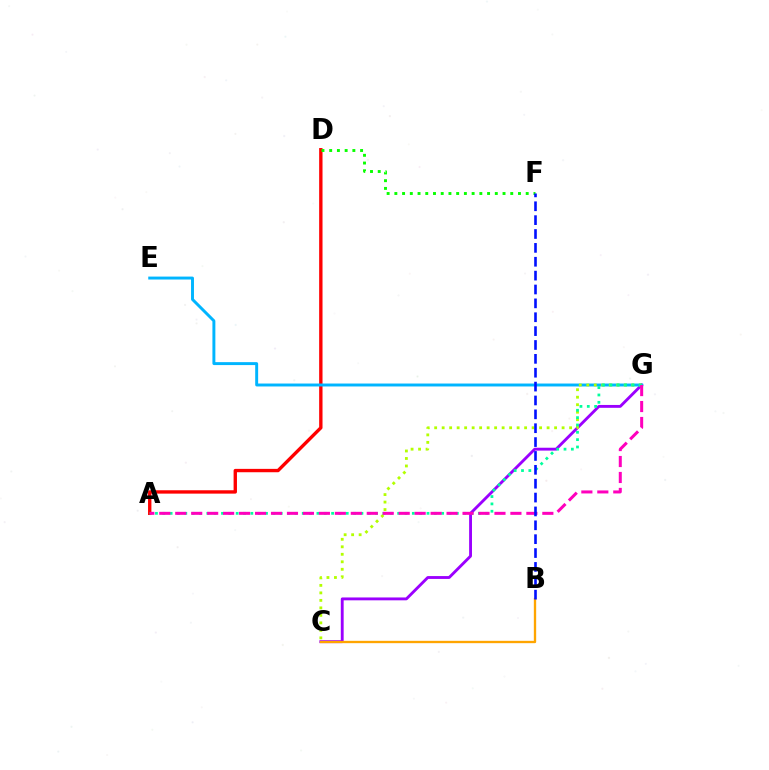{('C', 'G'): [{'color': '#9b00ff', 'line_style': 'solid', 'thickness': 2.06}, {'color': '#b3ff00', 'line_style': 'dotted', 'thickness': 2.04}], ('A', 'D'): [{'color': '#ff0000', 'line_style': 'solid', 'thickness': 2.42}], ('D', 'F'): [{'color': '#08ff00', 'line_style': 'dotted', 'thickness': 2.1}], ('E', 'G'): [{'color': '#00b5ff', 'line_style': 'solid', 'thickness': 2.11}], ('A', 'G'): [{'color': '#00ff9d', 'line_style': 'dotted', 'thickness': 1.99}, {'color': '#ff00bd', 'line_style': 'dashed', 'thickness': 2.17}], ('B', 'C'): [{'color': '#ffa500', 'line_style': 'solid', 'thickness': 1.68}], ('B', 'F'): [{'color': '#0010ff', 'line_style': 'dashed', 'thickness': 1.88}]}